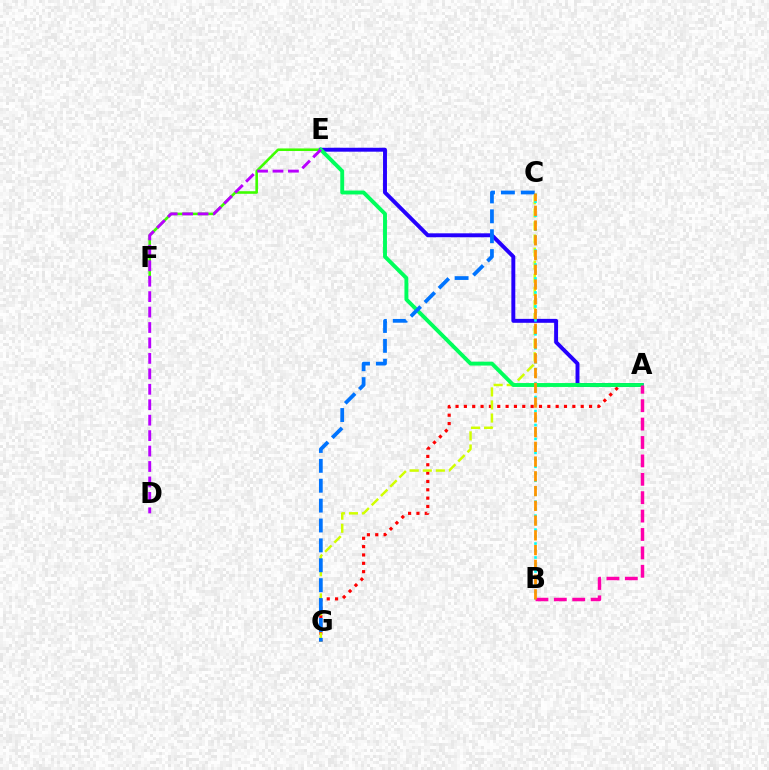{('E', 'F'): [{'color': '#3dff00', 'line_style': 'solid', 'thickness': 1.86}], ('A', 'G'): [{'color': '#ff0000', 'line_style': 'dotted', 'thickness': 2.27}], ('C', 'G'): [{'color': '#d1ff00', 'line_style': 'dashed', 'thickness': 1.78}, {'color': '#0074ff', 'line_style': 'dashed', 'thickness': 2.7}], ('A', 'E'): [{'color': '#2500ff', 'line_style': 'solid', 'thickness': 2.83}, {'color': '#00ff5c', 'line_style': 'solid', 'thickness': 2.8}], ('B', 'C'): [{'color': '#00fff6', 'line_style': 'dotted', 'thickness': 1.9}, {'color': '#ff9400', 'line_style': 'dashed', 'thickness': 2.0}], ('A', 'B'): [{'color': '#ff00ac', 'line_style': 'dashed', 'thickness': 2.5}], ('D', 'E'): [{'color': '#b900ff', 'line_style': 'dashed', 'thickness': 2.1}]}